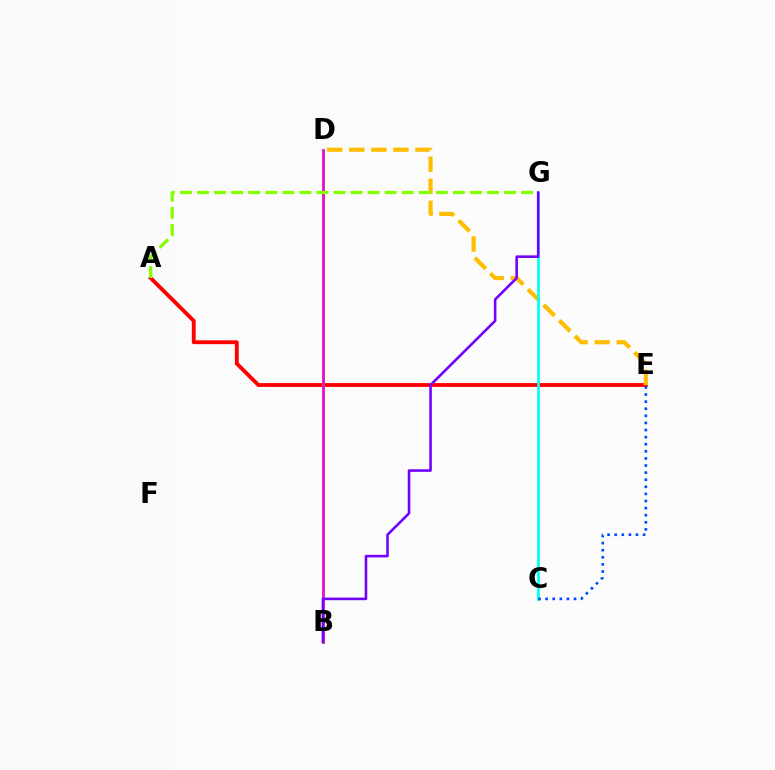{('A', 'E'): [{'color': '#ff0000', 'line_style': 'solid', 'thickness': 2.76}], ('B', 'D'): [{'color': '#00ff39', 'line_style': 'solid', 'thickness': 1.99}, {'color': '#ff00cf', 'line_style': 'solid', 'thickness': 1.87}], ('D', 'E'): [{'color': '#ffbd00', 'line_style': 'dashed', 'thickness': 3.0}], ('A', 'G'): [{'color': '#84ff00', 'line_style': 'dashed', 'thickness': 2.32}], ('C', 'G'): [{'color': '#00fff6', 'line_style': 'solid', 'thickness': 1.97}], ('C', 'E'): [{'color': '#004bff', 'line_style': 'dotted', 'thickness': 1.93}], ('B', 'G'): [{'color': '#7200ff', 'line_style': 'solid', 'thickness': 1.86}]}